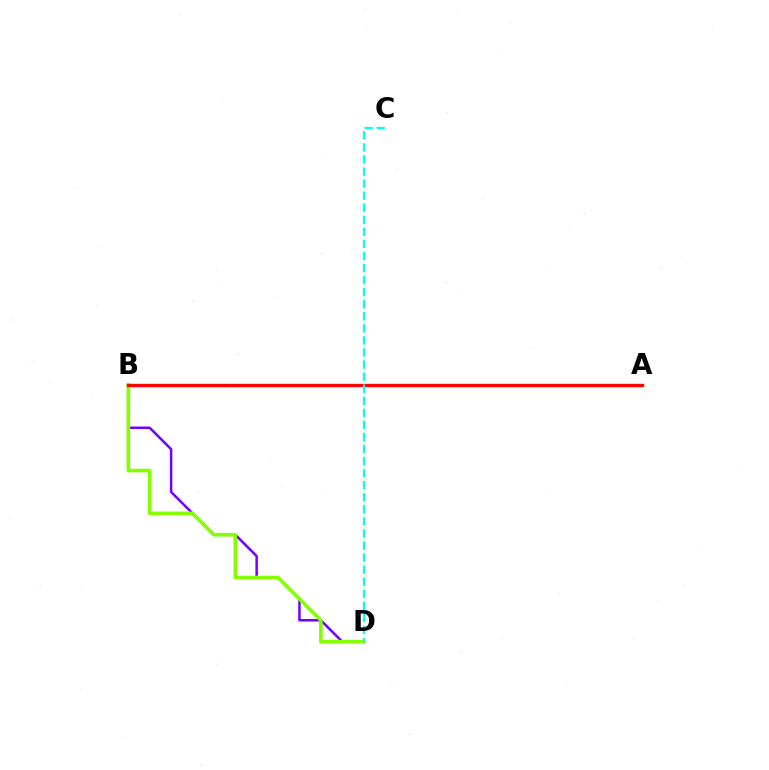{('B', 'D'): [{'color': '#7200ff', 'line_style': 'solid', 'thickness': 1.8}, {'color': '#84ff00', 'line_style': 'solid', 'thickness': 2.61}], ('A', 'B'): [{'color': '#ff0000', 'line_style': 'solid', 'thickness': 2.42}], ('C', 'D'): [{'color': '#00fff6', 'line_style': 'dashed', 'thickness': 1.64}]}